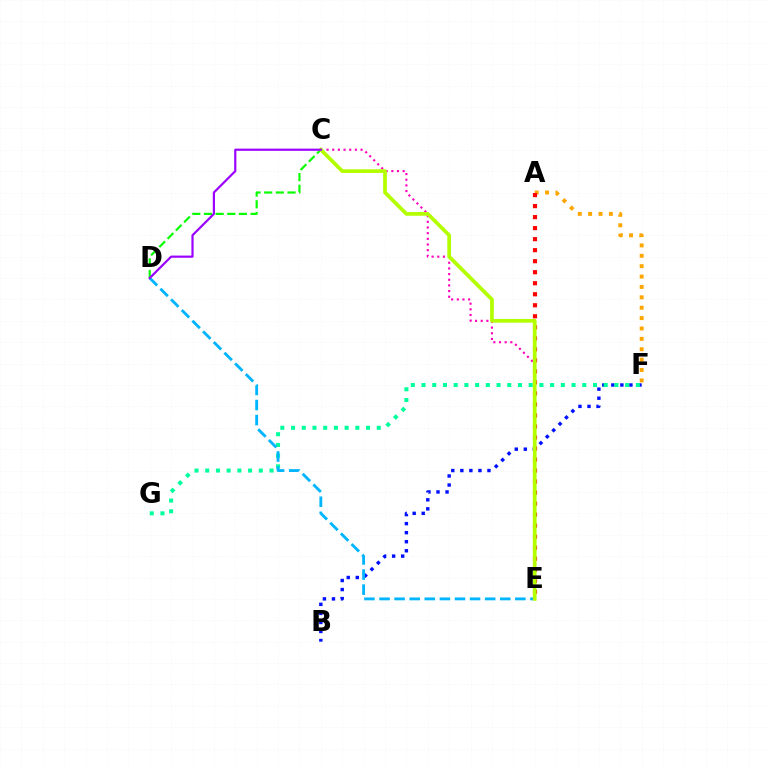{('C', 'D'): [{'color': '#08ff00', 'line_style': 'dashed', 'thickness': 1.58}, {'color': '#9b00ff', 'line_style': 'solid', 'thickness': 1.57}], ('B', 'F'): [{'color': '#0010ff', 'line_style': 'dotted', 'thickness': 2.46}], ('A', 'F'): [{'color': '#ffa500', 'line_style': 'dotted', 'thickness': 2.82}], ('A', 'E'): [{'color': '#ff0000', 'line_style': 'dotted', 'thickness': 2.99}], ('F', 'G'): [{'color': '#00ff9d', 'line_style': 'dotted', 'thickness': 2.91}], ('D', 'E'): [{'color': '#00b5ff', 'line_style': 'dashed', 'thickness': 2.05}], ('C', 'E'): [{'color': '#ff00bd', 'line_style': 'dotted', 'thickness': 1.54}, {'color': '#b3ff00', 'line_style': 'solid', 'thickness': 2.68}]}